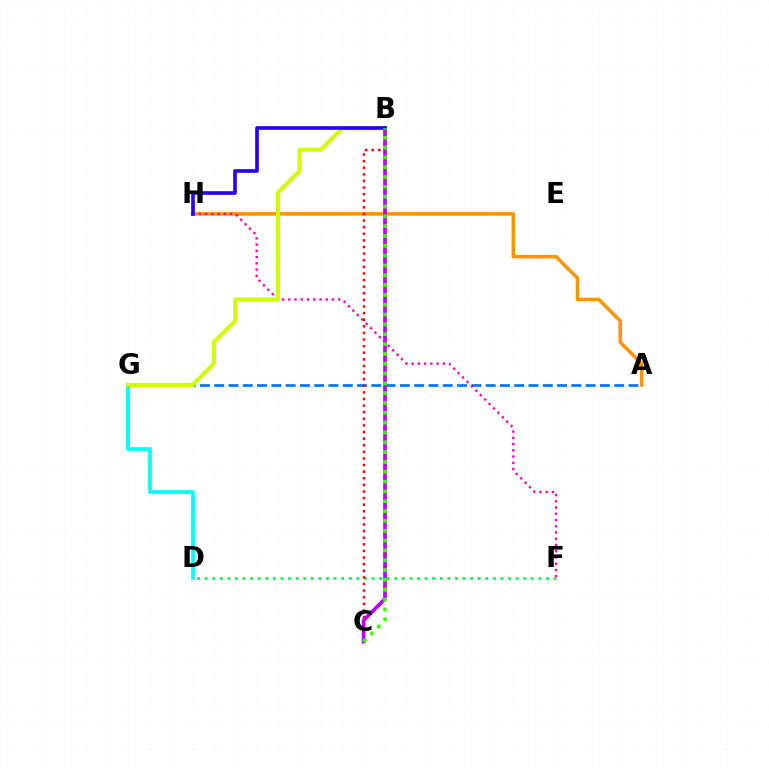{('A', 'G'): [{'color': '#0074ff', 'line_style': 'dashed', 'thickness': 1.94}], ('A', 'H'): [{'color': '#ff9400', 'line_style': 'solid', 'thickness': 2.54}], ('F', 'H'): [{'color': '#ff00ac', 'line_style': 'dotted', 'thickness': 1.7}], ('D', 'F'): [{'color': '#00ff5c', 'line_style': 'dotted', 'thickness': 2.06}], ('D', 'G'): [{'color': '#00fff6', 'line_style': 'solid', 'thickness': 2.66}], ('B', 'G'): [{'color': '#d1ff00', 'line_style': 'solid', 'thickness': 2.95}], ('B', 'C'): [{'color': '#ff0000', 'line_style': 'dotted', 'thickness': 1.8}, {'color': '#b900ff', 'line_style': 'solid', 'thickness': 2.65}, {'color': '#3dff00', 'line_style': 'dotted', 'thickness': 2.67}], ('B', 'H'): [{'color': '#2500ff', 'line_style': 'solid', 'thickness': 2.62}]}